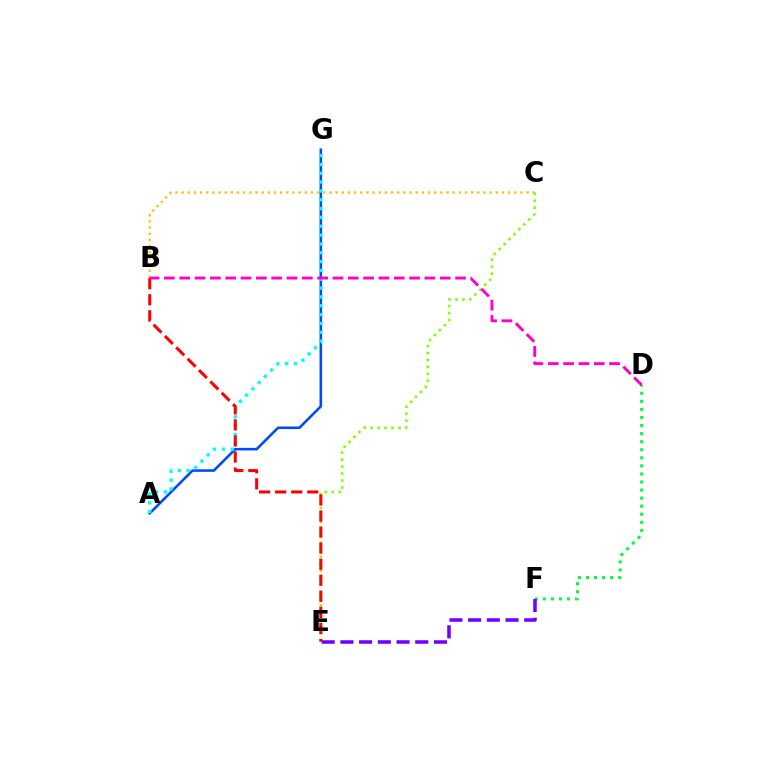{('B', 'C'): [{'color': '#ffbd00', 'line_style': 'dotted', 'thickness': 1.67}], ('C', 'E'): [{'color': '#84ff00', 'line_style': 'dotted', 'thickness': 1.89}], ('A', 'G'): [{'color': '#004bff', 'line_style': 'solid', 'thickness': 1.86}, {'color': '#00fff6', 'line_style': 'dotted', 'thickness': 2.4}], ('D', 'F'): [{'color': '#00ff39', 'line_style': 'dotted', 'thickness': 2.19}], ('B', 'E'): [{'color': '#ff0000', 'line_style': 'dashed', 'thickness': 2.18}], ('E', 'F'): [{'color': '#7200ff', 'line_style': 'dashed', 'thickness': 2.54}], ('B', 'D'): [{'color': '#ff00cf', 'line_style': 'dashed', 'thickness': 2.08}]}